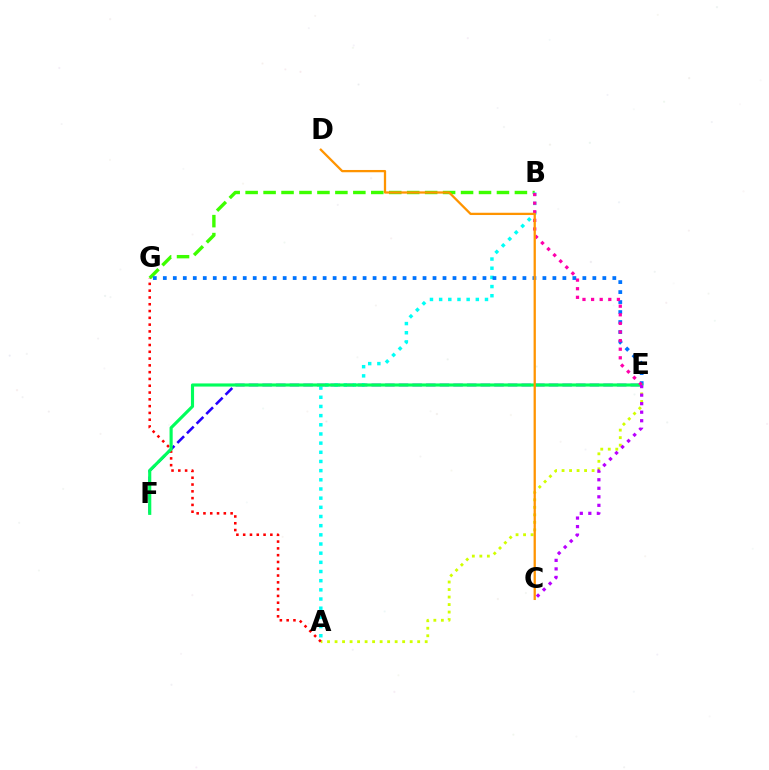{('B', 'G'): [{'color': '#3dff00', 'line_style': 'dashed', 'thickness': 2.44}], ('E', 'F'): [{'color': '#2500ff', 'line_style': 'dashed', 'thickness': 1.85}, {'color': '#00ff5c', 'line_style': 'solid', 'thickness': 2.25}], ('A', 'B'): [{'color': '#00fff6', 'line_style': 'dotted', 'thickness': 2.49}], ('A', 'E'): [{'color': '#d1ff00', 'line_style': 'dotted', 'thickness': 2.04}], ('E', 'G'): [{'color': '#0074ff', 'line_style': 'dotted', 'thickness': 2.71}], ('A', 'G'): [{'color': '#ff0000', 'line_style': 'dotted', 'thickness': 1.85}], ('B', 'E'): [{'color': '#ff00ac', 'line_style': 'dotted', 'thickness': 2.34}], ('C', 'E'): [{'color': '#b900ff', 'line_style': 'dotted', 'thickness': 2.32}], ('C', 'D'): [{'color': '#ff9400', 'line_style': 'solid', 'thickness': 1.64}]}